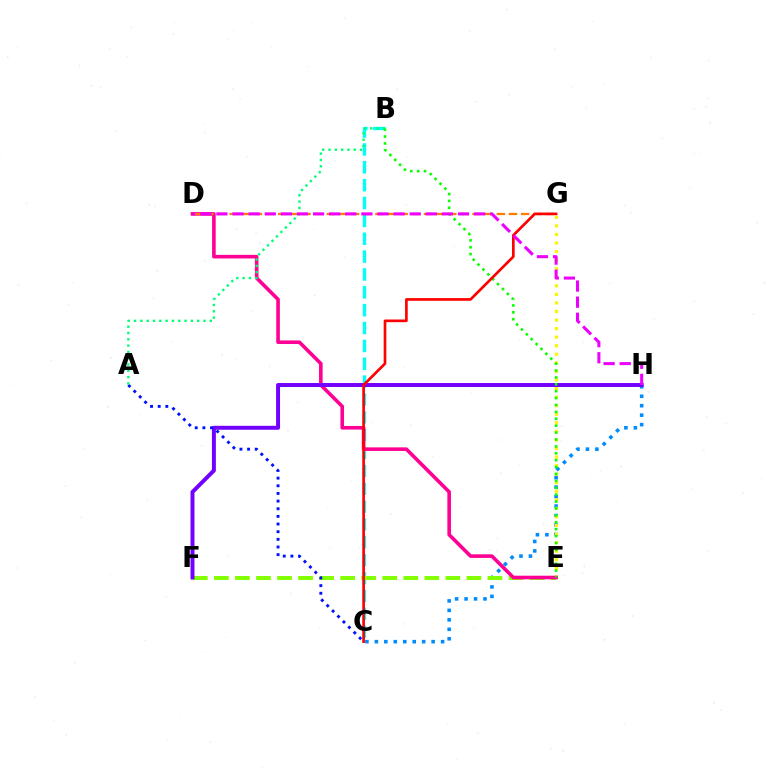{('C', 'H'): [{'color': '#008cff', 'line_style': 'dotted', 'thickness': 2.57}], ('E', 'G'): [{'color': '#fcf500', 'line_style': 'dotted', 'thickness': 2.33}], ('B', 'C'): [{'color': '#00fff6', 'line_style': 'dashed', 'thickness': 2.43}], ('E', 'F'): [{'color': '#84ff00', 'line_style': 'dashed', 'thickness': 2.86}], ('D', 'E'): [{'color': '#ff0094', 'line_style': 'solid', 'thickness': 2.59}], ('F', 'H'): [{'color': '#7200ff', 'line_style': 'solid', 'thickness': 2.85}], ('B', 'E'): [{'color': '#08ff00', 'line_style': 'dotted', 'thickness': 1.87}], ('D', 'G'): [{'color': '#ff7c00', 'line_style': 'dashed', 'thickness': 1.65}], ('C', 'G'): [{'color': '#ff0000', 'line_style': 'solid', 'thickness': 1.93}], ('A', 'C'): [{'color': '#0010ff', 'line_style': 'dotted', 'thickness': 2.08}], ('A', 'B'): [{'color': '#00ff74', 'line_style': 'dotted', 'thickness': 1.71}], ('D', 'H'): [{'color': '#ee00ff', 'line_style': 'dashed', 'thickness': 2.19}]}